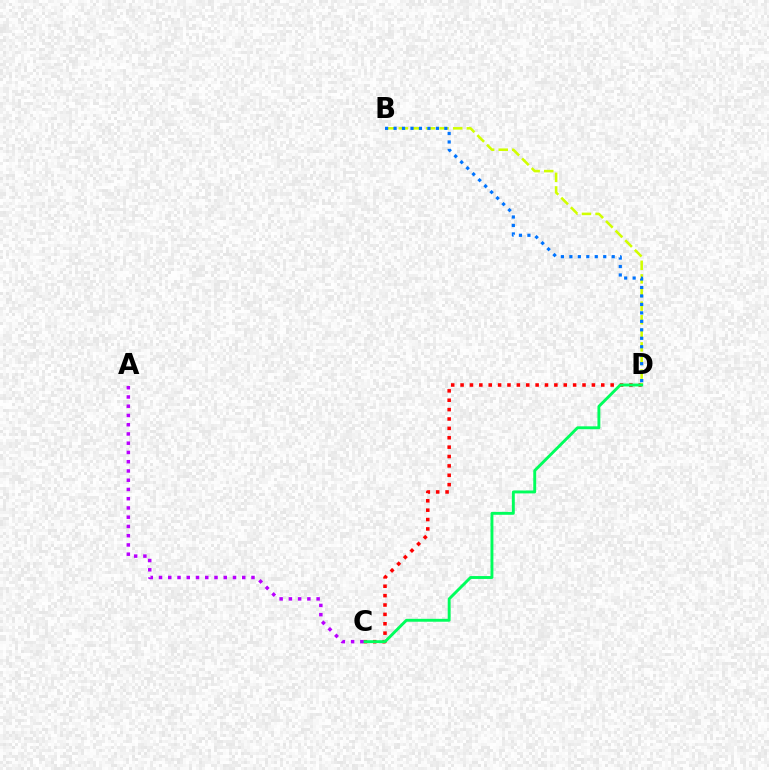{('C', 'D'): [{'color': '#ff0000', 'line_style': 'dotted', 'thickness': 2.55}, {'color': '#00ff5c', 'line_style': 'solid', 'thickness': 2.09}], ('B', 'D'): [{'color': '#d1ff00', 'line_style': 'dashed', 'thickness': 1.85}, {'color': '#0074ff', 'line_style': 'dotted', 'thickness': 2.3}], ('A', 'C'): [{'color': '#b900ff', 'line_style': 'dotted', 'thickness': 2.51}]}